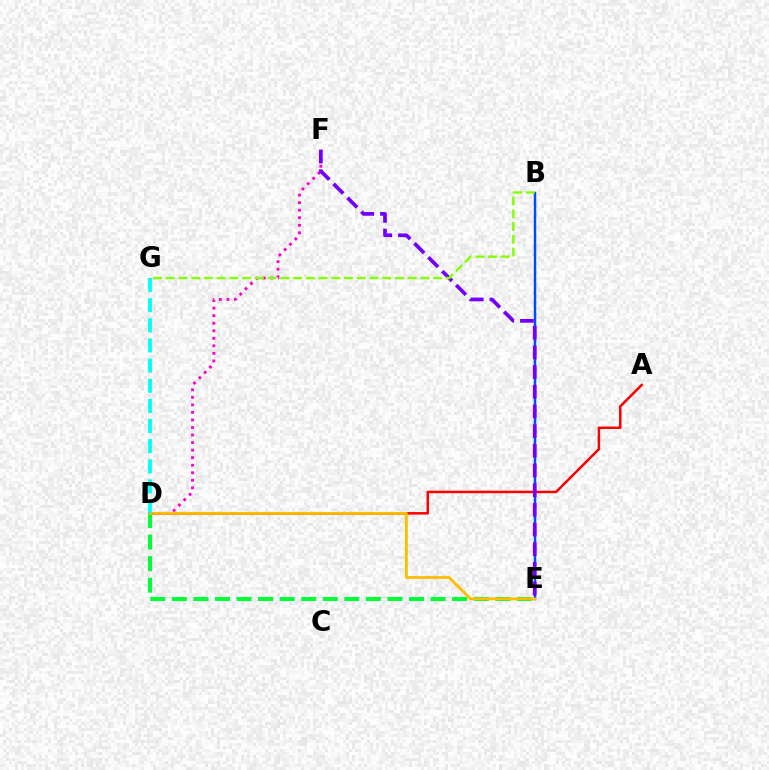{('B', 'E'): [{'color': '#004bff', 'line_style': 'solid', 'thickness': 1.78}], ('D', 'F'): [{'color': '#ff00cf', 'line_style': 'dotted', 'thickness': 2.05}], ('A', 'D'): [{'color': '#ff0000', 'line_style': 'solid', 'thickness': 1.8}], ('D', 'E'): [{'color': '#00ff39', 'line_style': 'dashed', 'thickness': 2.93}, {'color': '#ffbd00', 'line_style': 'solid', 'thickness': 2.01}], ('E', 'F'): [{'color': '#7200ff', 'line_style': 'dashed', 'thickness': 2.67}], ('B', 'G'): [{'color': '#84ff00', 'line_style': 'dashed', 'thickness': 1.73}], ('D', 'G'): [{'color': '#00fff6', 'line_style': 'dashed', 'thickness': 2.74}]}